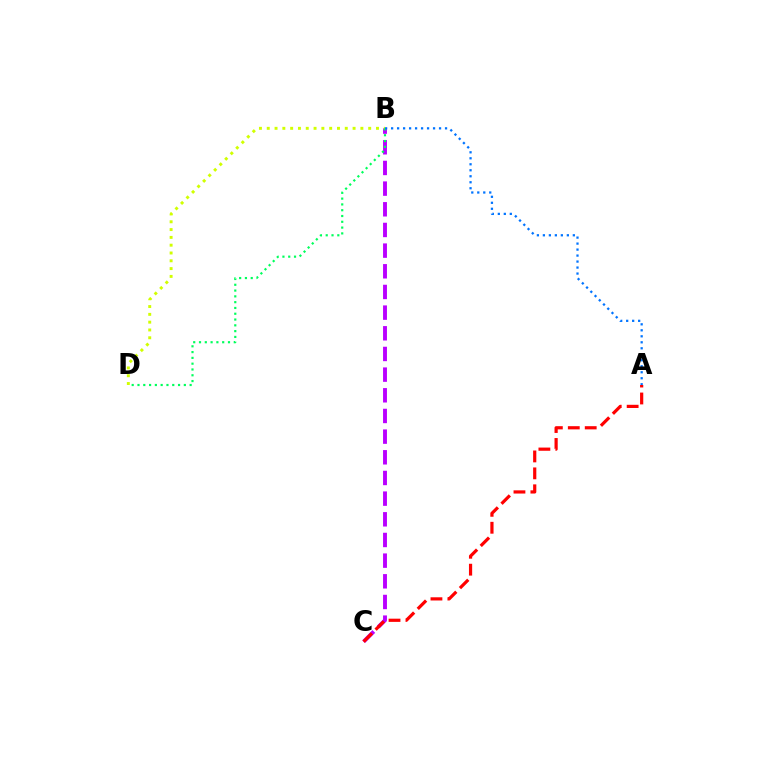{('B', 'C'): [{'color': '#b900ff', 'line_style': 'dashed', 'thickness': 2.81}], ('A', 'C'): [{'color': '#ff0000', 'line_style': 'dashed', 'thickness': 2.3}], ('B', 'D'): [{'color': '#d1ff00', 'line_style': 'dotted', 'thickness': 2.12}, {'color': '#00ff5c', 'line_style': 'dotted', 'thickness': 1.57}], ('A', 'B'): [{'color': '#0074ff', 'line_style': 'dotted', 'thickness': 1.63}]}